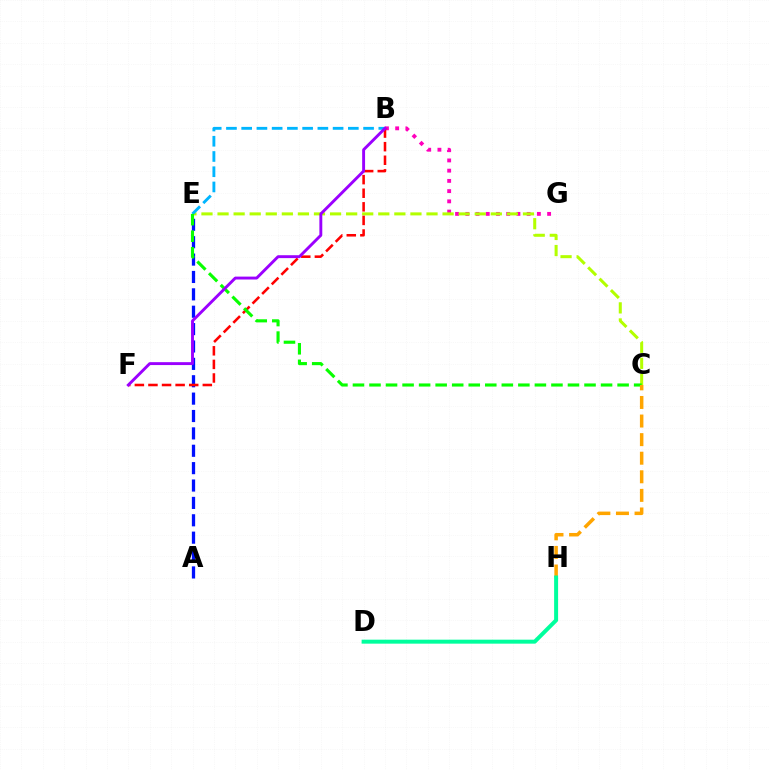{('B', 'G'): [{'color': '#ff00bd', 'line_style': 'dotted', 'thickness': 2.78}], ('C', 'E'): [{'color': '#b3ff00', 'line_style': 'dashed', 'thickness': 2.18}, {'color': '#08ff00', 'line_style': 'dashed', 'thickness': 2.25}], ('B', 'E'): [{'color': '#00b5ff', 'line_style': 'dashed', 'thickness': 2.07}], ('A', 'E'): [{'color': '#0010ff', 'line_style': 'dashed', 'thickness': 2.36}], ('B', 'F'): [{'color': '#ff0000', 'line_style': 'dashed', 'thickness': 1.85}, {'color': '#9b00ff', 'line_style': 'solid', 'thickness': 2.09}], ('C', 'H'): [{'color': '#ffa500', 'line_style': 'dashed', 'thickness': 2.52}], ('D', 'H'): [{'color': '#00ff9d', 'line_style': 'solid', 'thickness': 2.87}]}